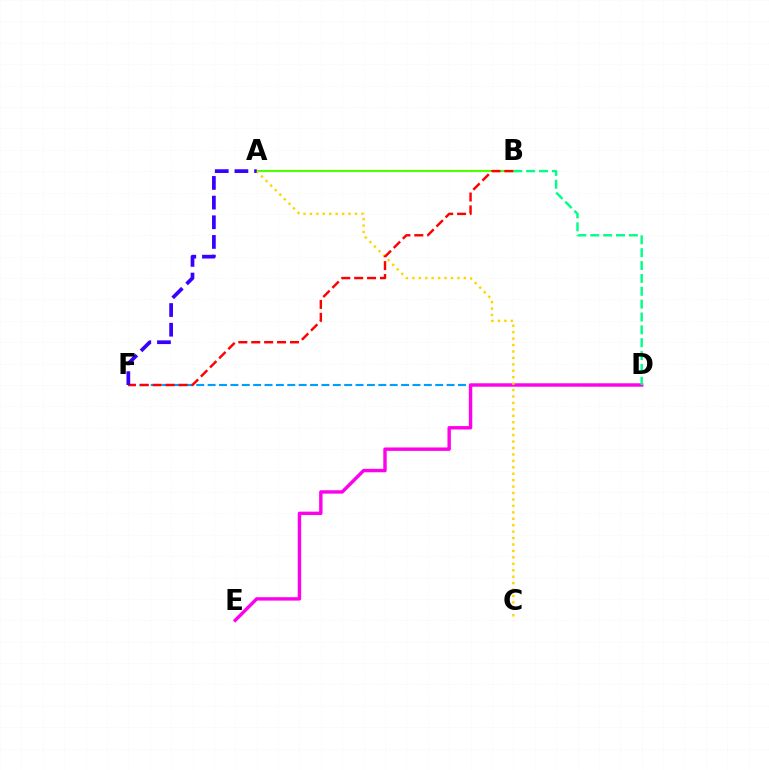{('D', 'F'): [{'color': '#009eff', 'line_style': 'dashed', 'thickness': 1.55}], ('D', 'E'): [{'color': '#ff00ed', 'line_style': 'solid', 'thickness': 2.45}], ('B', 'D'): [{'color': '#00ff86', 'line_style': 'dashed', 'thickness': 1.75}], ('A', 'B'): [{'color': '#4fff00', 'line_style': 'solid', 'thickness': 1.54}], ('A', 'C'): [{'color': '#ffd500', 'line_style': 'dotted', 'thickness': 1.75}], ('B', 'F'): [{'color': '#ff0000', 'line_style': 'dashed', 'thickness': 1.75}], ('A', 'F'): [{'color': '#3700ff', 'line_style': 'dashed', 'thickness': 2.67}]}